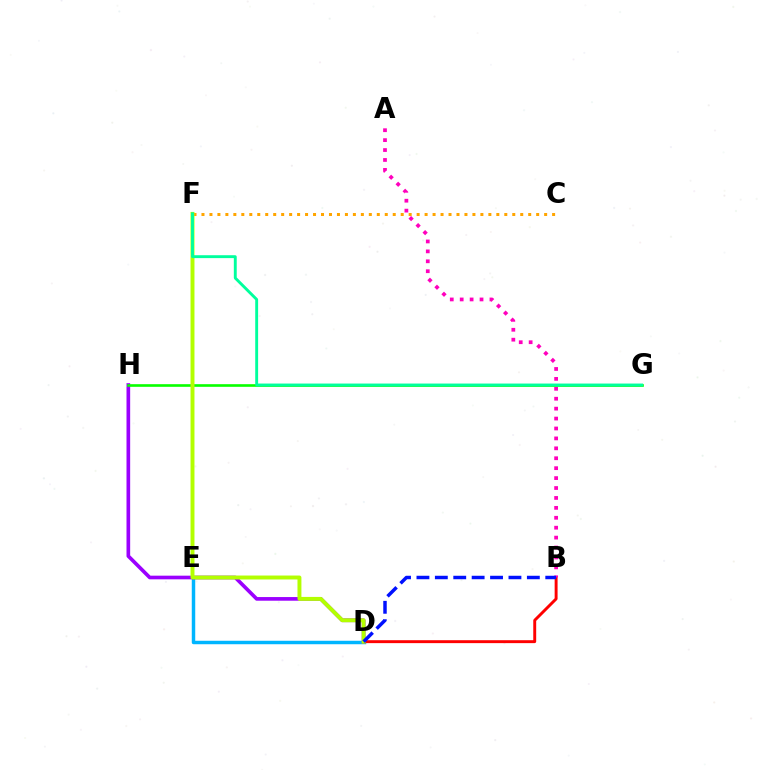{('D', 'E'): [{'color': '#00b5ff', 'line_style': 'solid', 'thickness': 2.49}], ('C', 'F'): [{'color': '#ffa500', 'line_style': 'dotted', 'thickness': 2.17}], ('D', 'H'): [{'color': '#9b00ff', 'line_style': 'solid', 'thickness': 2.63}], ('B', 'D'): [{'color': '#ff0000', 'line_style': 'solid', 'thickness': 2.11}, {'color': '#0010ff', 'line_style': 'dashed', 'thickness': 2.5}], ('A', 'B'): [{'color': '#ff00bd', 'line_style': 'dotted', 'thickness': 2.7}], ('G', 'H'): [{'color': '#08ff00', 'line_style': 'solid', 'thickness': 1.89}], ('D', 'F'): [{'color': '#b3ff00', 'line_style': 'solid', 'thickness': 2.84}], ('F', 'G'): [{'color': '#00ff9d', 'line_style': 'solid', 'thickness': 2.09}]}